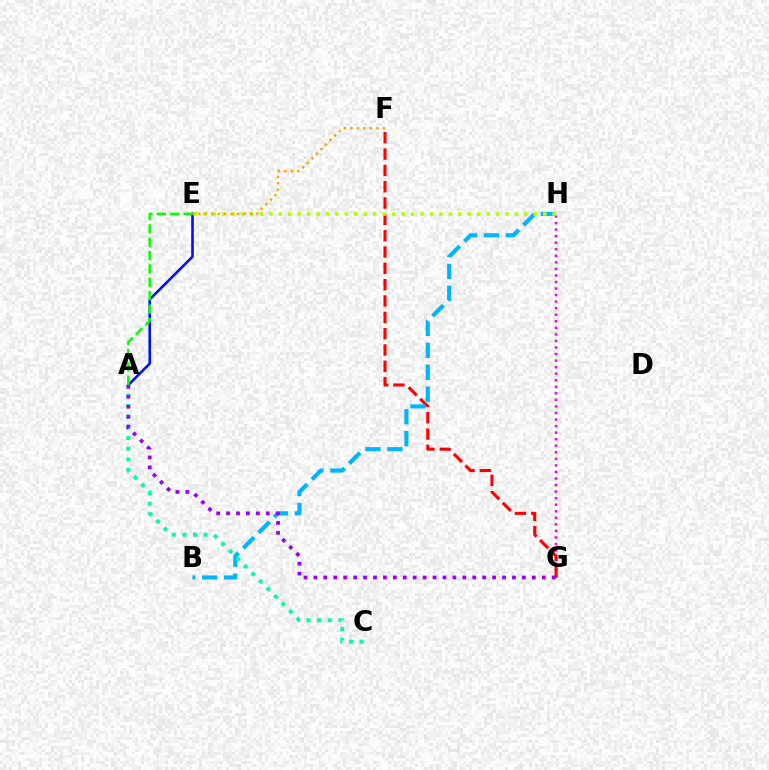{('A', 'E'): [{'color': '#0010ff', 'line_style': 'solid', 'thickness': 1.87}, {'color': '#08ff00', 'line_style': 'dashed', 'thickness': 1.81}], ('G', 'H'): [{'color': '#ff00bd', 'line_style': 'dotted', 'thickness': 1.78}], ('F', 'G'): [{'color': '#ff0000', 'line_style': 'dashed', 'thickness': 2.22}], ('B', 'H'): [{'color': '#00b5ff', 'line_style': 'dashed', 'thickness': 2.98}], ('A', 'C'): [{'color': '#00ff9d', 'line_style': 'dotted', 'thickness': 2.89}], ('A', 'G'): [{'color': '#9b00ff', 'line_style': 'dotted', 'thickness': 2.7}], ('E', 'H'): [{'color': '#b3ff00', 'line_style': 'dotted', 'thickness': 2.57}], ('E', 'F'): [{'color': '#ffa500', 'line_style': 'dotted', 'thickness': 1.75}]}